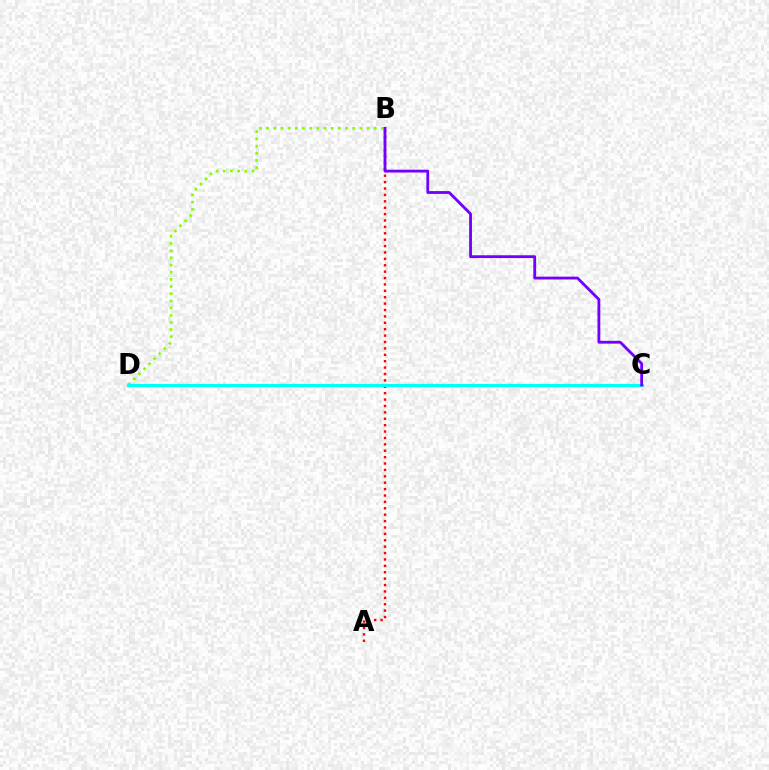{('B', 'D'): [{'color': '#84ff00', 'line_style': 'dotted', 'thickness': 1.95}], ('A', 'B'): [{'color': '#ff0000', 'line_style': 'dotted', 'thickness': 1.74}], ('C', 'D'): [{'color': '#00fff6', 'line_style': 'solid', 'thickness': 2.29}], ('B', 'C'): [{'color': '#7200ff', 'line_style': 'solid', 'thickness': 2.03}]}